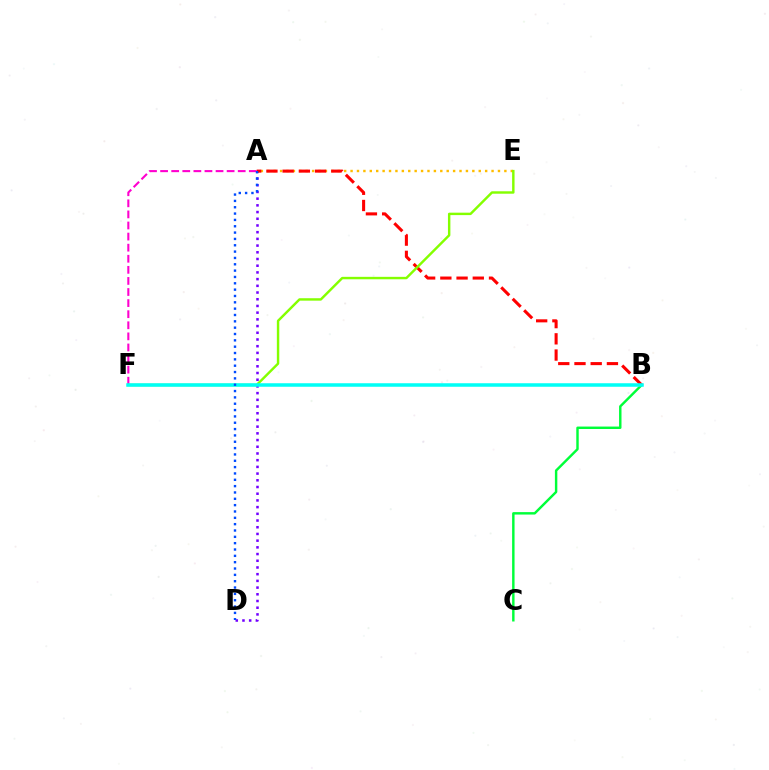{('A', 'D'): [{'color': '#7200ff', 'line_style': 'dotted', 'thickness': 1.82}, {'color': '#004bff', 'line_style': 'dotted', 'thickness': 1.72}], ('B', 'C'): [{'color': '#00ff39', 'line_style': 'solid', 'thickness': 1.75}], ('A', 'E'): [{'color': '#ffbd00', 'line_style': 'dotted', 'thickness': 1.74}], ('A', 'F'): [{'color': '#ff00cf', 'line_style': 'dashed', 'thickness': 1.51}], ('A', 'B'): [{'color': '#ff0000', 'line_style': 'dashed', 'thickness': 2.2}], ('E', 'F'): [{'color': '#84ff00', 'line_style': 'solid', 'thickness': 1.75}], ('B', 'F'): [{'color': '#00fff6', 'line_style': 'solid', 'thickness': 2.53}]}